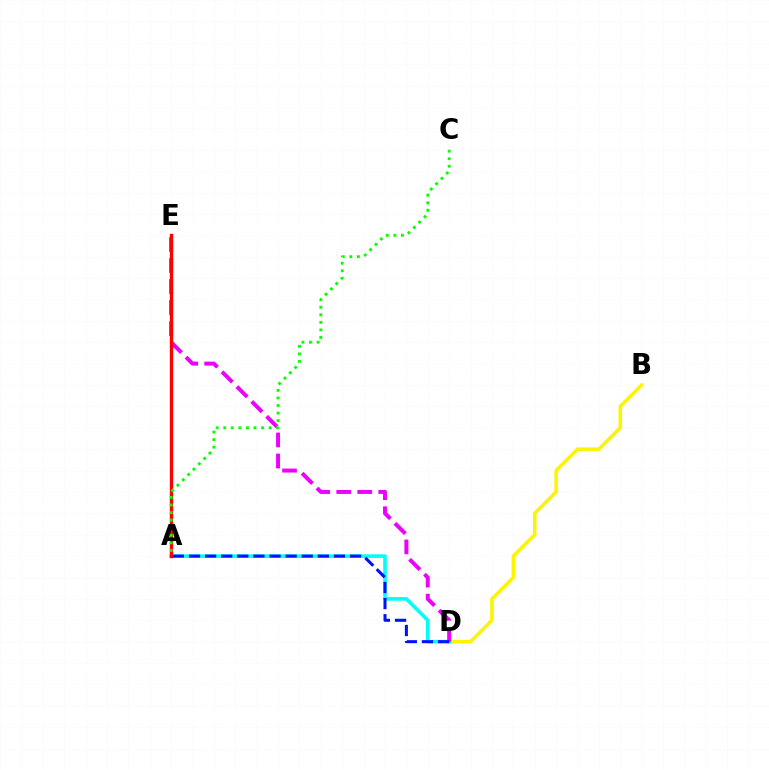{('B', 'D'): [{'color': '#fcf500', 'line_style': 'solid', 'thickness': 2.55}], ('A', 'D'): [{'color': '#00fff6', 'line_style': 'solid', 'thickness': 2.59}, {'color': '#0010ff', 'line_style': 'dashed', 'thickness': 2.19}], ('D', 'E'): [{'color': '#ee00ff', 'line_style': 'dashed', 'thickness': 2.86}], ('A', 'E'): [{'color': '#ff0000', 'line_style': 'solid', 'thickness': 2.41}], ('A', 'C'): [{'color': '#08ff00', 'line_style': 'dotted', 'thickness': 2.05}]}